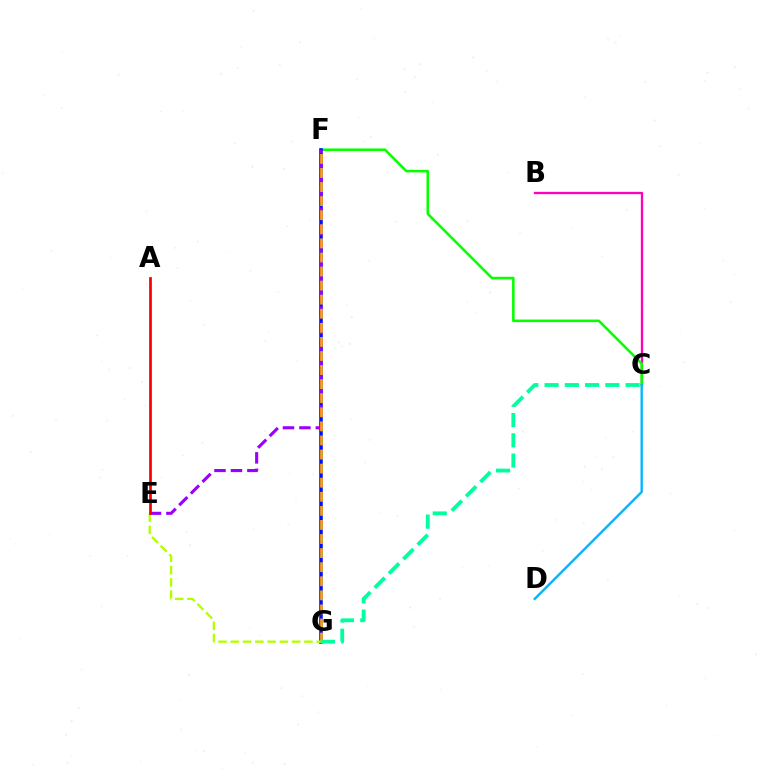{('B', 'C'): [{'color': '#ff00bd', 'line_style': 'solid', 'thickness': 1.67}], ('C', 'F'): [{'color': '#08ff00', 'line_style': 'solid', 'thickness': 1.85}], ('F', 'G'): [{'color': '#0010ff', 'line_style': 'solid', 'thickness': 2.57}, {'color': '#ffa500', 'line_style': 'dashed', 'thickness': 1.91}], ('C', 'D'): [{'color': '#00b5ff', 'line_style': 'solid', 'thickness': 1.69}], ('E', 'F'): [{'color': '#9b00ff', 'line_style': 'dashed', 'thickness': 2.23}], ('E', 'G'): [{'color': '#b3ff00', 'line_style': 'dashed', 'thickness': 1.67}], ('C', 'G'): [{'color': '#00ff9d', 'line_style': 'dashed', 'thickness': 2.75}], ('A', 'E'): [{'color': '#ff0000', 'line_style': 'solid', 'thickness': 1.97}]}